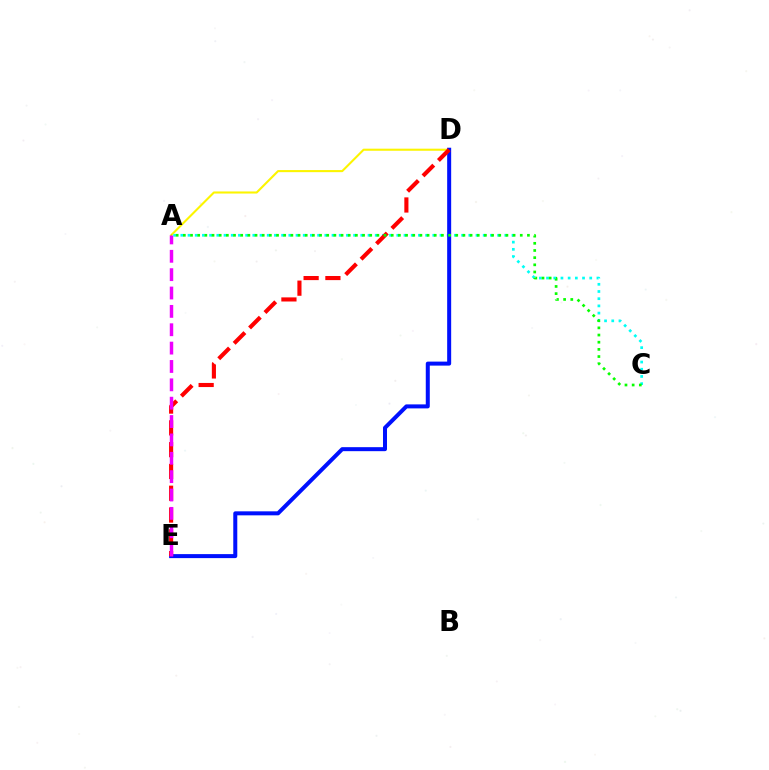{('A', 'D'): [{'color': '#fcf500', 'line_style': 'solid', 'thickness': 1.5}], ('A', 'C'): [{'color': '#00fff6', 'line_style': 'dotted', 'thickness': 1.96}, {'color': '#08ff00', 'line_style': 'dotted', 'thickness': 1.95}], ('D', 'E'): [{'color': '#0010ff', 'line_style': 'solid', 'thickness': 2.88}, {'color': '#ff0000', 'line_style': 'dashed', 'thickness': 2.96}], ('A', 'E'): [{'color': '#ee00ff', 'line_style': 'dashed', 'thickness': 2.49}]}